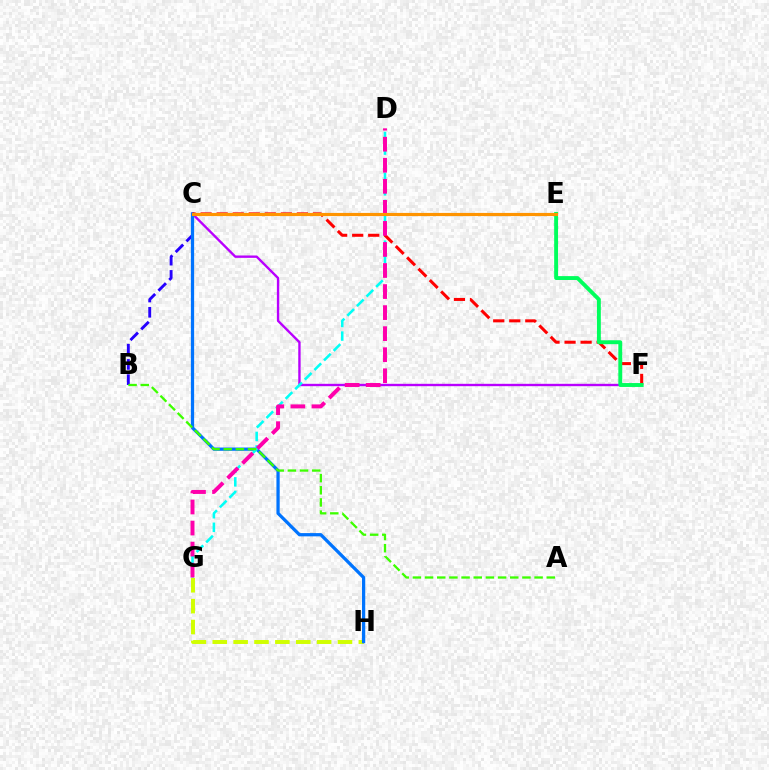{('B', 'C'): [{'color': '#2500ff', 'line_style': 'dashed', 'thickness': 2.07}], ('G', 'H'): [{'color': '#d1ff00', 'line_style': 'dashed', 'thickness': 2.84}], ('C', 'F'): [{'color': '#b900ff', 'line_style': 'solid', 'thickness': 1.71}, {'color': '#ff0000', 'line_style': 'dashed', 'thickness': 2.18}], ('C', 'H'): [{'color': '#0074ff', 'line_style': 'solid', 'thickness': 2.34}], ('D', 'G'): [{'color': '#00fff6', 'line_style': 'dashed', 'thickness': 1.84}, {'color': '#ff00ac', 'line_style': 'dashed', 'thickness': 2.86}], ('A', 'B'): [{'color': '#3dff00', 'line_style': 'dashed', 'thickness': 1.65}], ('E', 'F'): [{'color': '#00ff5c', 'line_style': 'solid', 'thickness': 2.8}], ('C', 'E'): [{'color': '#ff9400', 'line_style': 'solid', 'thickness': 2.27}]}